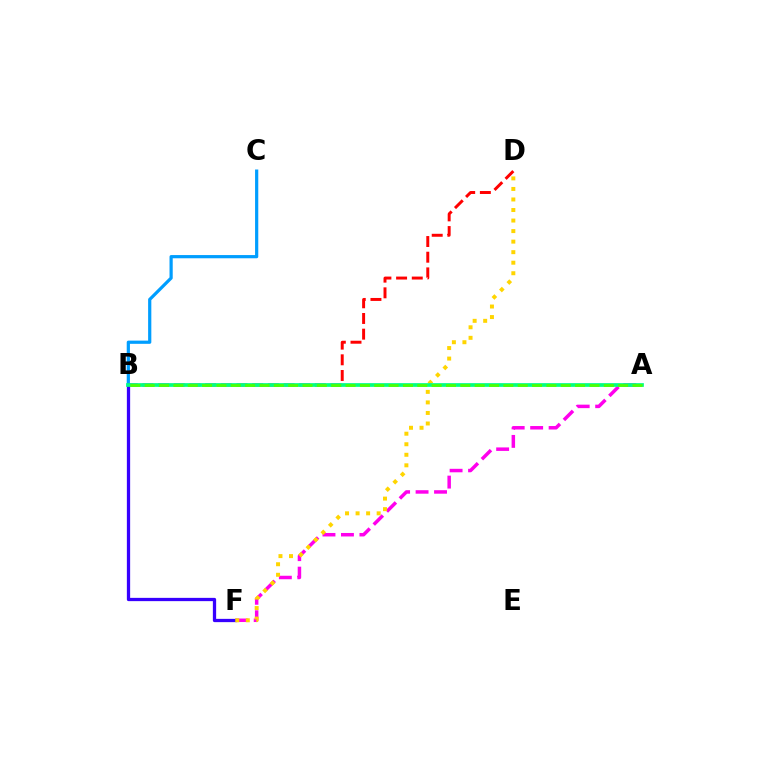{('B', 'C'): [{'color': '#009eff', 'line_style': 'solid', 'thickness': 2.31}], ('A', 'F'): [{'color': '#ff00ed', 'line_style': 'dashed', 'thickness': 2.51}], ('B', 'F'): [{'color': '#3700ff', 'line_style': 'solid', 'thickness': 2.36}], ('D', 'F'): [{'color': '#ffd500', 'line_style': 'dotted', 'thickness': 2.86}], ('B', 'D'): [{'color': '#ff0000', 'line_style': 'dashed', 'thickness': 2.13}], ('A', 'B'): [{'color': '#00ff86', 'line_style': 'solid', 'thickness': 2.68}, {'color': '#4fff00', 'line_style': 'dashed', 'thickness': 1.95}]}